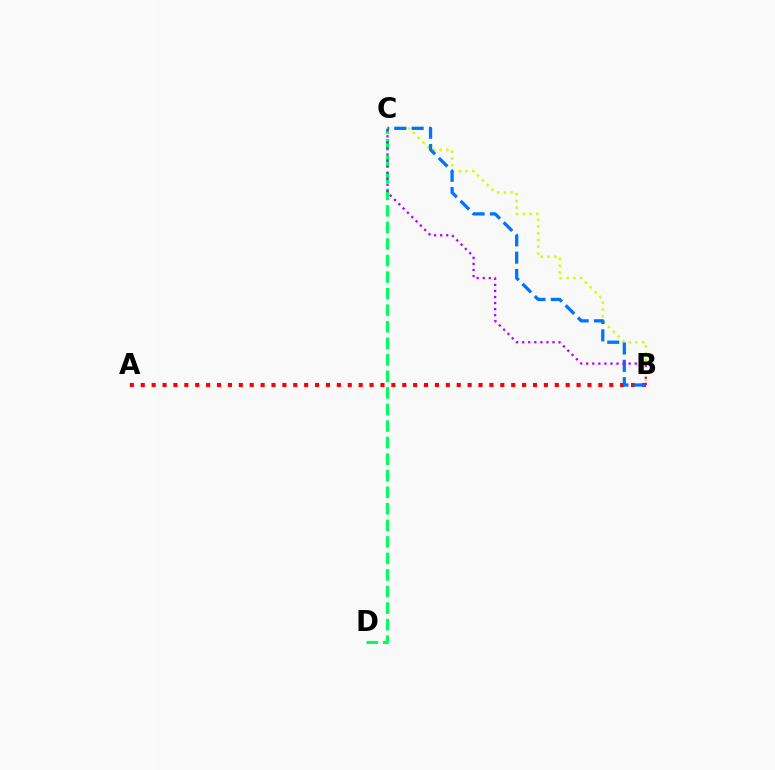{('C', 'D'): [{'color': '#00ff5c', 'line_style': 'dashed', 'thickness': 2.25}], ('A', 'B'): [{'color': '#ff0000', 'line_style': 'dotted', 'thickness': 2.96}], ('B', 'C'): [{'color': '#d1ff00', 'line_style': 'dotted', 'thickness': 1.83}, {'color': '#0074ff', 'line_style': 'dashed', 'thickness': 2.35}, {'color': '#b900ff', 'line_style': 'dotted', 'thickness': 1.65}]}